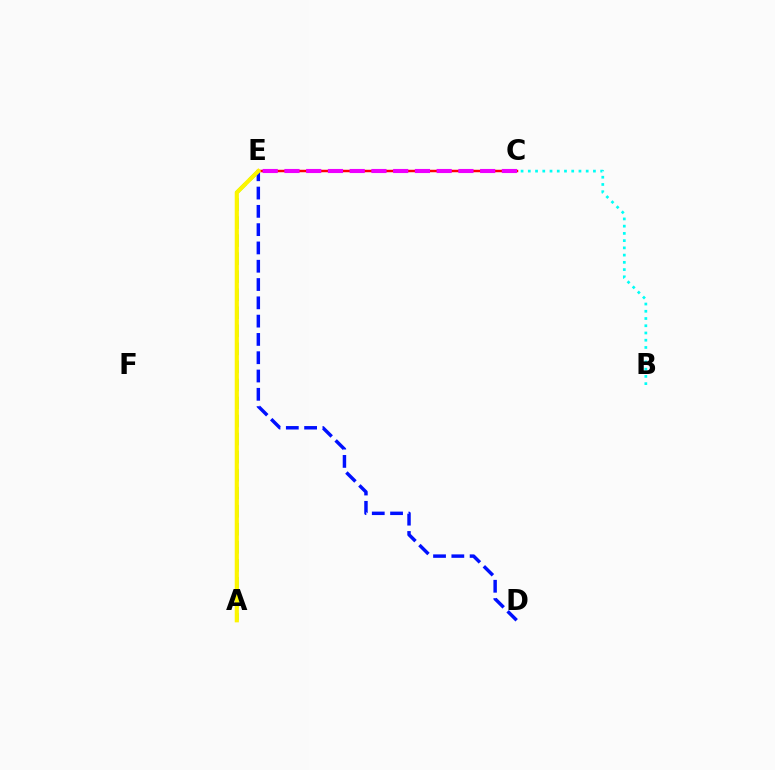{('C', 'E'): [{'color': '#ff0000', 'line_style': 'solid', 'thickness': 1.77}, {'color': '#ee00ff', 'line_style': 'dashed', 'thickness': 2.95}], ('A', 'E'): [{'color': '#08ff00', 'line_style': 'dashed', 'thickness': 2.45}, {'color': '#fcf500', 'line_style': 'solid', 'thickness': 2.98}], ('D', 'E'): [{'color': '#0010ff', 'line_style': 'dashed', 'thickness': 2.49}], ('B', 'C'): [{'color': '#00fff6', 'line_style': 'dotted', 'thickness': 1.97}]}